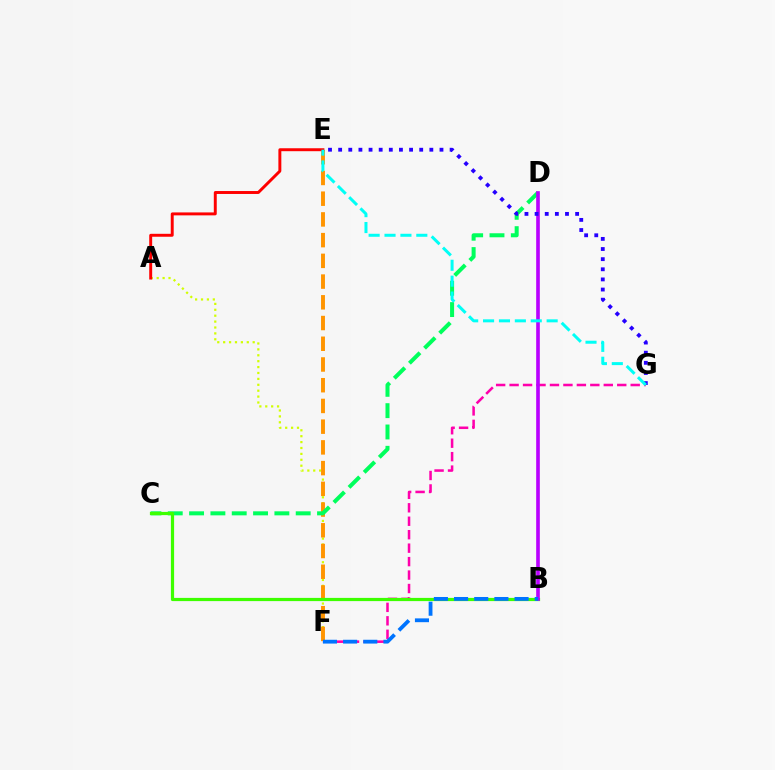{('A', 'F'): [{'color': '#d1ff00', 'line_style': 'dotted', 'thickness': 1.6}], ('E', 'F'): [{'color': '#ff9400', 'line_style': 'dashed', 'thickness': 2.82}], ('C', 'D'): [{'color': '#00ff5c', 'line_style': 'dashed', 'thickness': 2.9}], ('F', 'G'): [{'color': '#ff00ac', 'line_style': 'dashed', 'thickness': 1.83}], ('B', 'C'): [{'color': '#3dff00', 'line_style': 'solid', 'thickness': 2.31}], ('A', 'E'): [{'color': '#ff0000', 'line_style': 'solid', 'thickness': 2.12}], ('B', 'D'): [{'color': '#b900ff', 'line_style': 'solid', 'thickness': 2.62}], ('E', 'G'): [{'color': '#2500ff', 'line_style': 'dotted', 'thickness': 2.75}, {'color': '#00fff6', 'line_style': 'dashed', 'thickness': 2.16}], ('B', 'F'): [{'color': '#0074ff', 'line_style': 'dashed', 'thickness': 2.74}]}